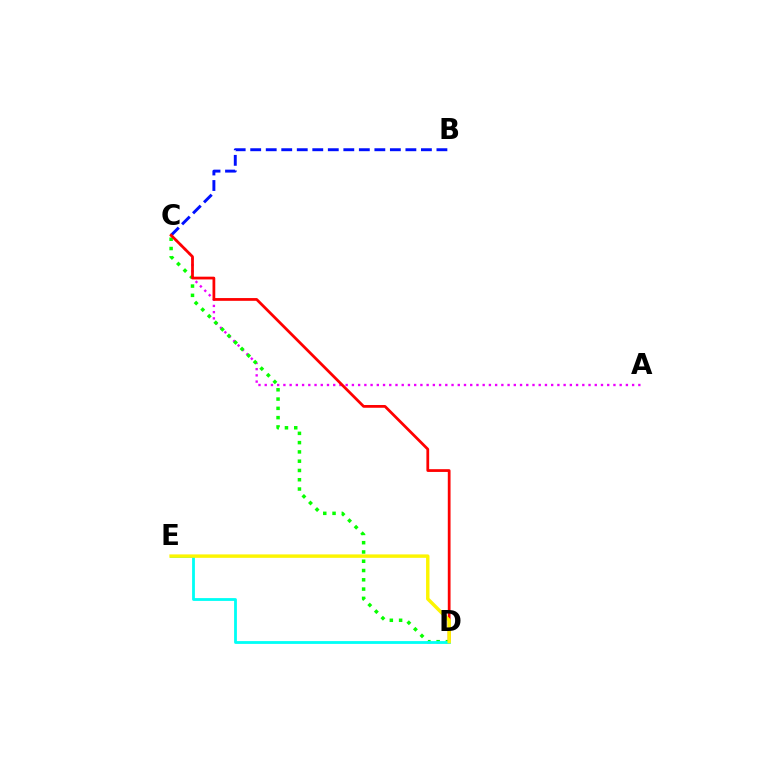{('A', 'C'): [{'color': '#ee00ff', 'line_style': 'dotted', 'thickness': 1.69}], ('C', 'D'): [{'color': '#08ff00', 'line_style': 'dotted', 'thickness': 2.52}, {'color': '#ff0000', 'line_style': 'solid', 'thickness': 1.98}], ('B', 'C'): [{'color': '#0010ff', 'line_style': 'dashed', 'thickness': 2.11}], ('D', 'E'): [{'color': '#00fff6', 'line_style': 'solid', 'thickness': 2.02}, {'color': '#fcf500', 'line_style': 'solid', 'thickness': 2.47}]}